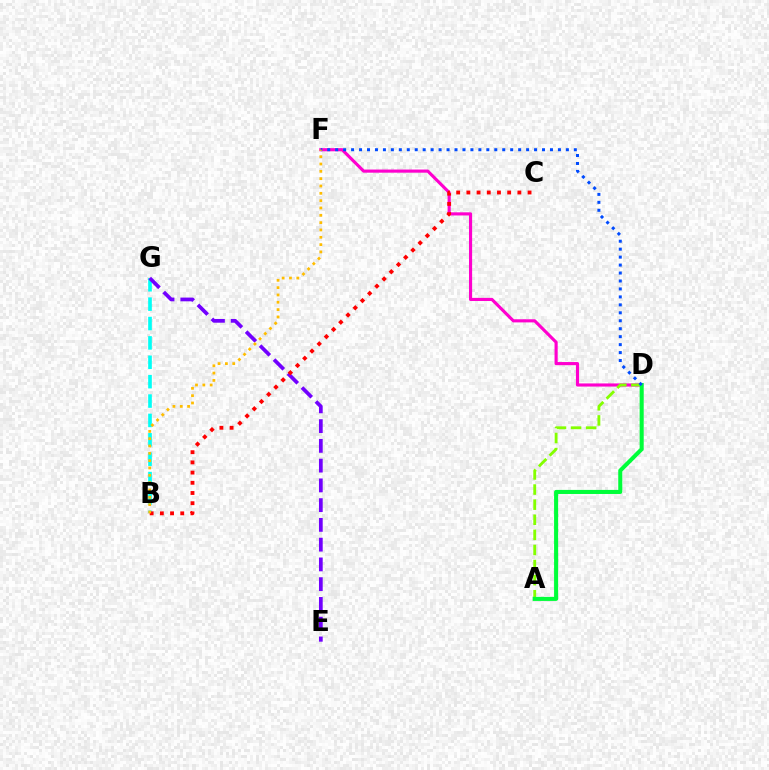{('D', 'F'): [{'color': '#ff00cf', 'line_style': 'solid', 'thickness': 2.26}, {'color': '#004bff', 'line_style': 'dotted', 'thickness': 2.16}], ('A', 'D'): [{'color': '#84ff00', 'line_style': 'dashed', 'thickness': 2.05}, {'color': '#00ff39', 'line_style': 'solid', 'thickness': 2.93}], ('B', 'G'): [{'color': '#00fff6', 'line_style': 'dashed', 'thickness': 2.63}], ('E', 'G'): [{'color': '#7200ff', 'line_style': 'dashed', 'thickness': 2.68}], ('B', 'C'): [{'color': '#ff0000', 'line_style': 'dotted', 'thickness': 2.77}], ('B', 'F'): [{'color': '#ffbd00', 'line_style': 'dotted', 'thickness': 1.99}]}